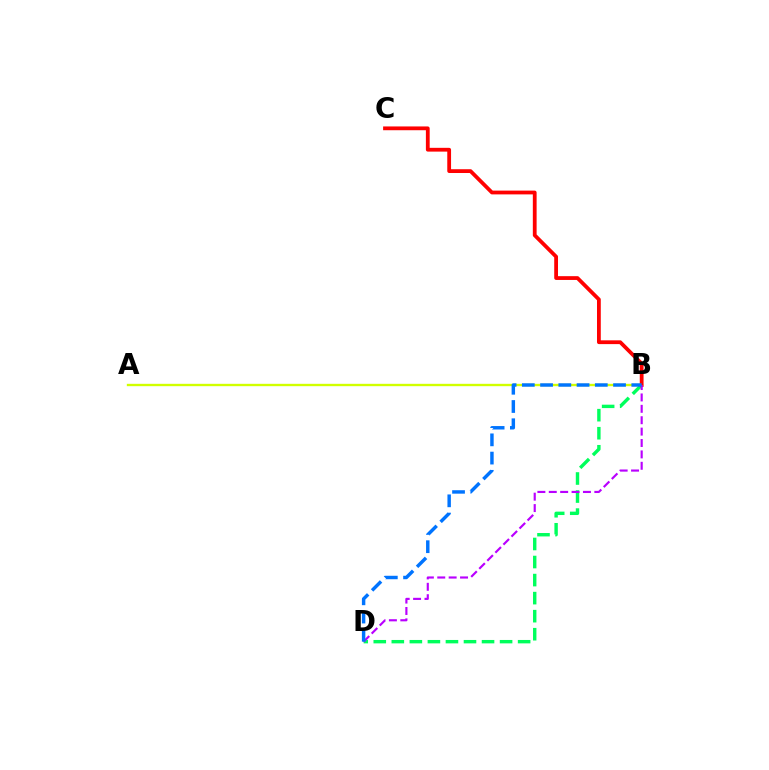{('A', 'B'): [{'color': '#d1ff00', 'line_style': 'solid', 'thickness': 1.7}], ('B', 'D'): [{'color': '#00ff5c', 'line_style': 'dashed', 'thickness': 2.45}, {'color': '#b900ff', 'line_style': 'dashed', 'thickness': 1.55}, {'color': '#0074ff', 'line_style': 'dashed', 'thickness': 2.48}], ('B', 'C'): [{'color': '#ff0000', 'line_style': 'solid', 'thickness': 2.73}]}